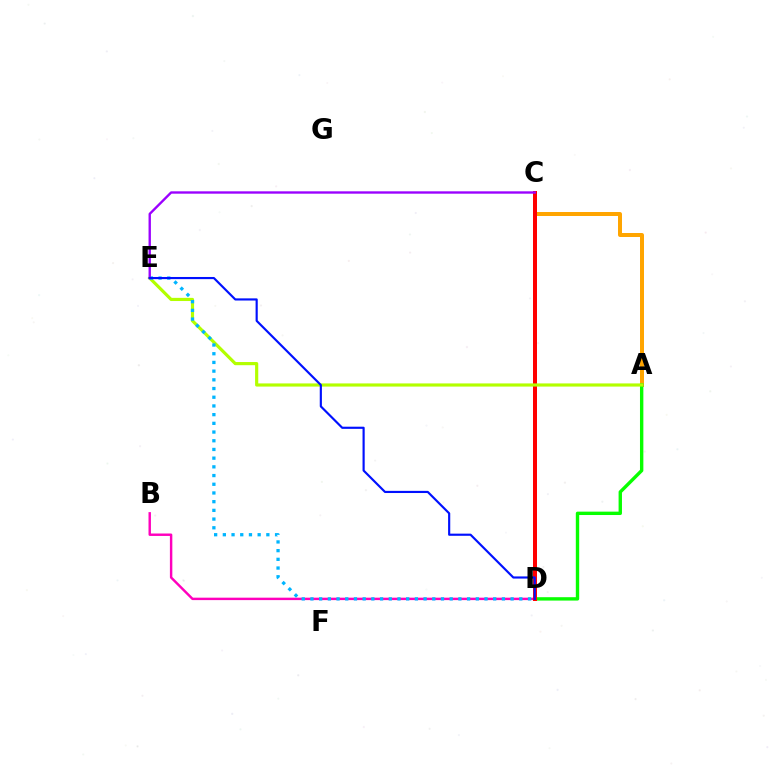{('A', 'C'): [{'color': '#ffa500', 'line_style': 'solid', 'thickness': 2.87}], ('A', 'D'): [{'color': '#08ff00', 'line_style': 'solid', 'thickness': 2.44}], ('C', 'D'): [{'color': '#00ff9d', 'line_style': 'dotted', 'thickness': 2.71}, {'color': '#ff0000', 'line_style': 'solid', 'thickness': 2.88}], ('B', 'D'): [{'color': '#ff00bd', 'line_style': 'solid', 'thickness': 1.75}], ('A', 'E'): [{'color': '#b3ff00', 'line_style': 'solid', 'thickness': 2.28}], ('D', 'E'): [{'color': '#00b5ff', 'line_style': 'dotted', 'thickness': 2.36}, {'color': '#0010ff', 'line_style': 'solid', 'thickness': 1.55}], ('C', 'E'): [{'color': '#9b00ff', 'line_style': 'solid', 'thickness': 1.71}]}